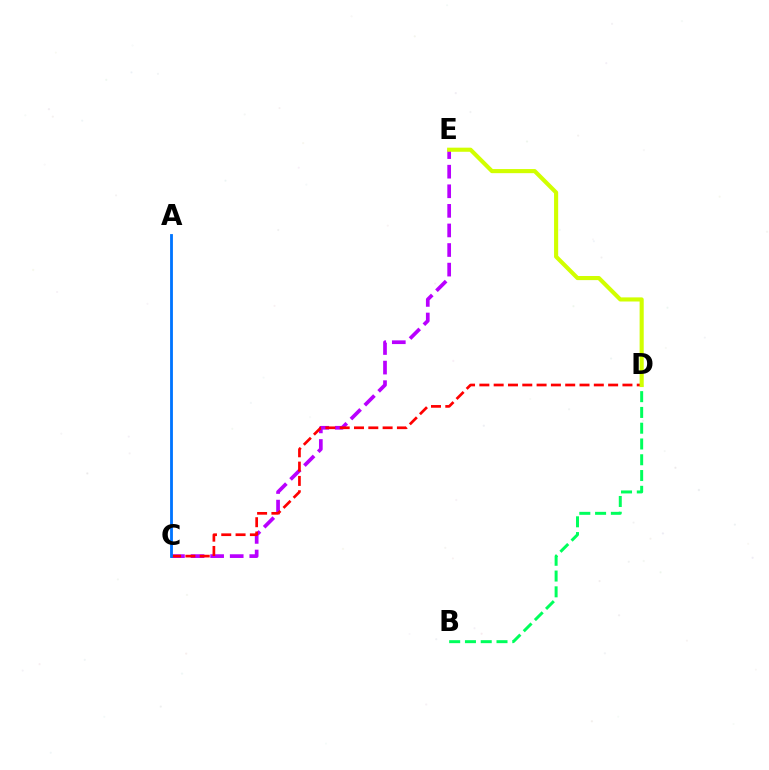{('C', 'E'): [{'color': '#b900ff', 'line_style': 'dashed', 'thickness': 2.66}], ('B', 'D'): [{'color': '#00ff5c', 'line_style': 'dashed', 'thickness': 2.14}], ('C', 'D'): [{'color': '#ff0000', 'line_style': 'dashed', 'thickness': 1.94}], ('A', 'C'): [{'color': '#0074ff', 'line_style': 'solid', 'thickness': 2.03}], ('D', 'E'): [{'color': '#d1ff00', 'line_style': 'solid', 'thickness': 2.96}]}